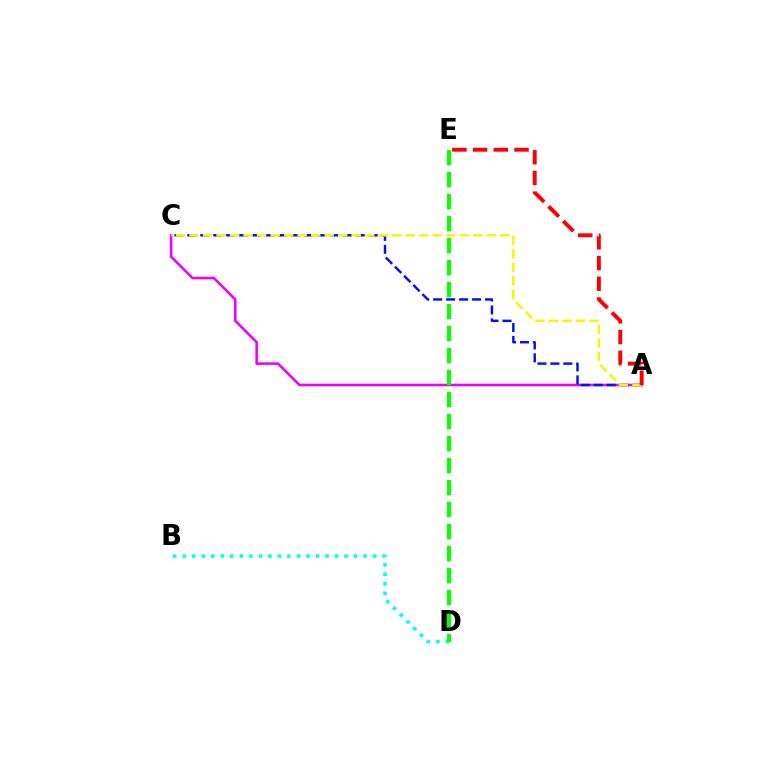{('A', 'C'): [{'color': '#ee00ff', 'line_style': 'solid', 'thickness': 1.86}, {'color': '#0010ff', 'line_style': 'dashed', 'thickness': 1.76}, {'color': '#fcf500', 'line_style': 'dashed', 'thickness': 1.84}], ('A', 'E'): [{'color': '#ff0000', 'line_style': 'dashed', 'thickness': 2.81}], ('B', 'D'): [{'color': '#00fff6', 'line_style': 'dotted', 'thickness': 2.59}], ('D', 'E'): [{'color': '#08ff00', 'line_style': 'dashed', 'thickness': 2.99}]}